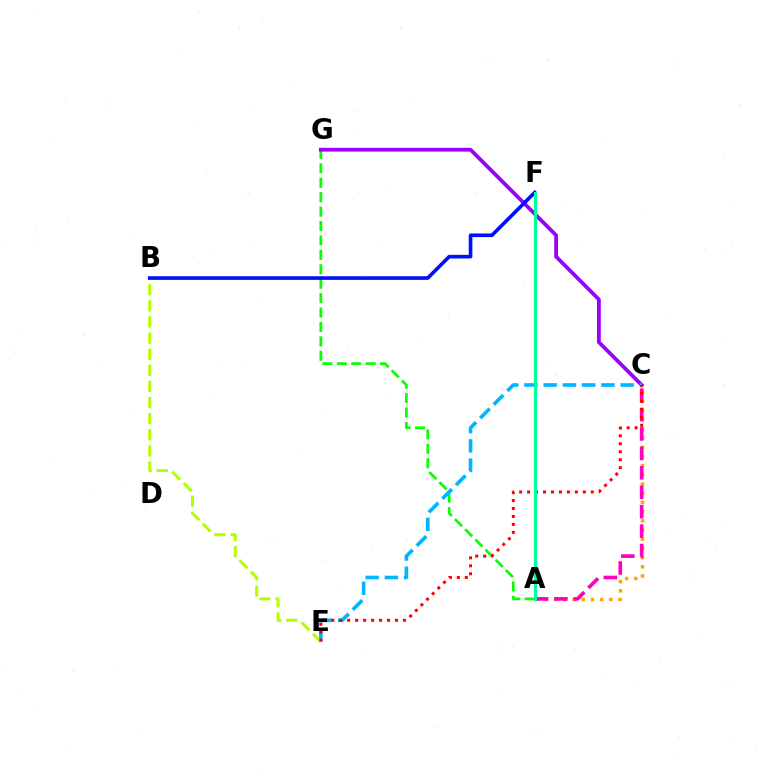{('A', 'G'): [{'color': '#08ff00', 'line_style': 'dashed', 'thickness': 1.96}], ('C', 'G'): [{'color': '#9b00ff', 'line_style': 'solid', 'thickness': 2.71}], ('C', 'E'): [{'color': '#00b5ff', 'line_style': 'dashed', 'thickness': 2.61}, {'color': '#ff0000', 'line_style': 'dotted', 'thickness': 2.16}], ('B', 'E'): [{'color': '#b3ff00', 'line_style': 'dashed', 'thickness': 2.19}], ('A', 'C'): [{'color': '#ffa500', 'line_style': 'dotted', 'thickness': 2.5}, {'color': '#ff00bd', 'line_style': 'dashed', 'thickness': 2.64}], ('B', 'F'): [{'color': '#0010ff', 'line_style': 'solid', 'thickness': 2.62}], ('A', 'F'): [{'color': '#00ff9d', 'line_style': 'solid', 'thickness': 2.26}]}